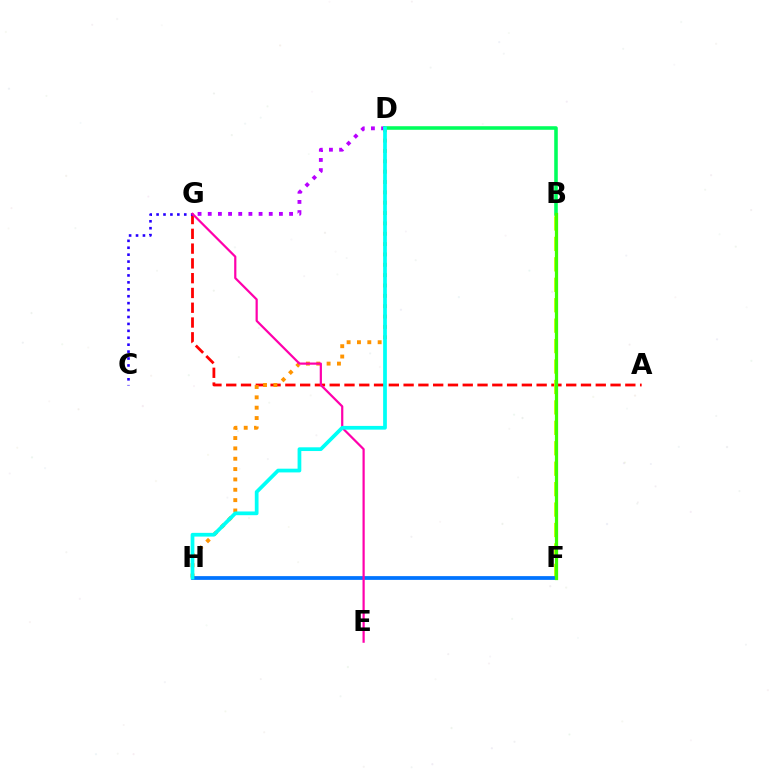{('A', 'G'): [{'color': '#ff0000', 'line_style': 'dashed', 'thickness': 2.01}], ('D', 'G'): [{'color': '#b900ff', 'line_style': 'dotted', 'thickness': 2.76}], ('D', 'H'): [{'color': '#ff9400', 'line_style': 'dotted', 'thickness': 2.81}, {'color': '#00fff6', 'line_style': 'solid', 'thickness': 2.69}], ('B', 'F'): [{'color': '#d1ff00', 'line_style': 'dashed', 'thickness': 2.78}, {'color': '#3dff00', 'line_style': 'solid', 'thickness': 2.33}], ('C', 'G'): [{'color': '#2500ff', 'line_style': 'dotted', 'thickness': 1.88}], ('F', 'H'): [{'color': '#0074ff', 'line_style': 'solid', 'thickness': 2.71}], ('E', 'G'): [{'color': '#ff00ac', 'line_style': 'solid', 'thickness': 1.59}], ('B', 'D'): [{'color': '#00ff5c', 'line_style': 'solid', 'thickness': 2.57}]}